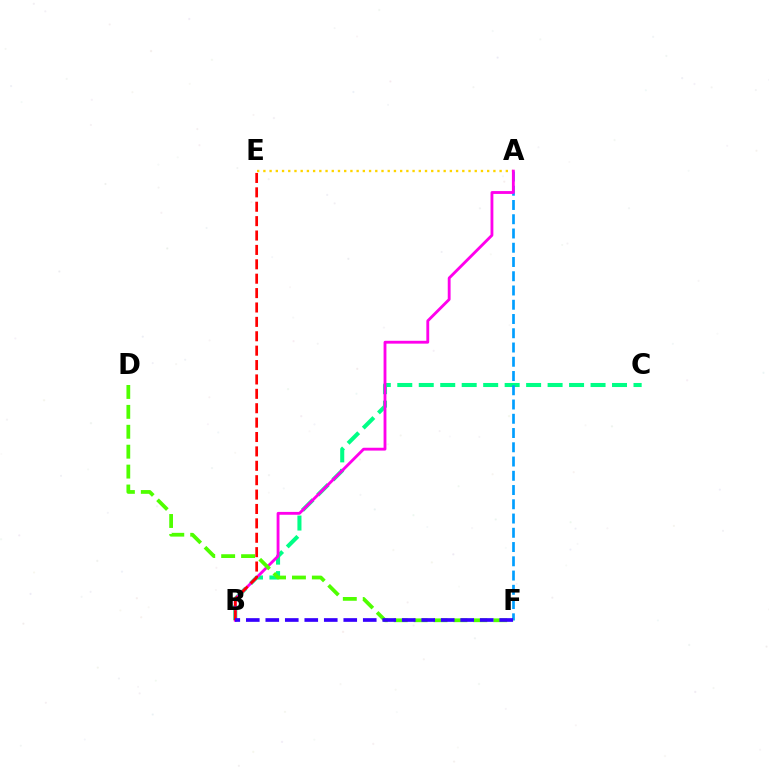{('A', 'E'): [{'color': '#ffd500', 'line_style': 'dotted', 'thickness': 1.69}], ('B', 'C'): [{'color': '#00ff86', 'line_style': 'dashed', 'thickness': 2.92}], ('A', 'F'): [{'color': '#009eff', 'line_style': 'dashed', 'thickness': 1.94}], ('A', 'B'): [{'color': '#ff00ed', 'line_style': 'solid', 'thickness': 2.05}], ('D', 'F'): [{'color': '#4fff00', 'line_style': 'dashed', 'thickness': 2.7}], ('B', 'E'): [{'color': '#ff0000', 'line_style': 'dashed', 'thickness': 1.96}], ('B', 'F'): [{'color': '#3700ff', 'line_style': 'dashed', 'thickness': 2.65}]}